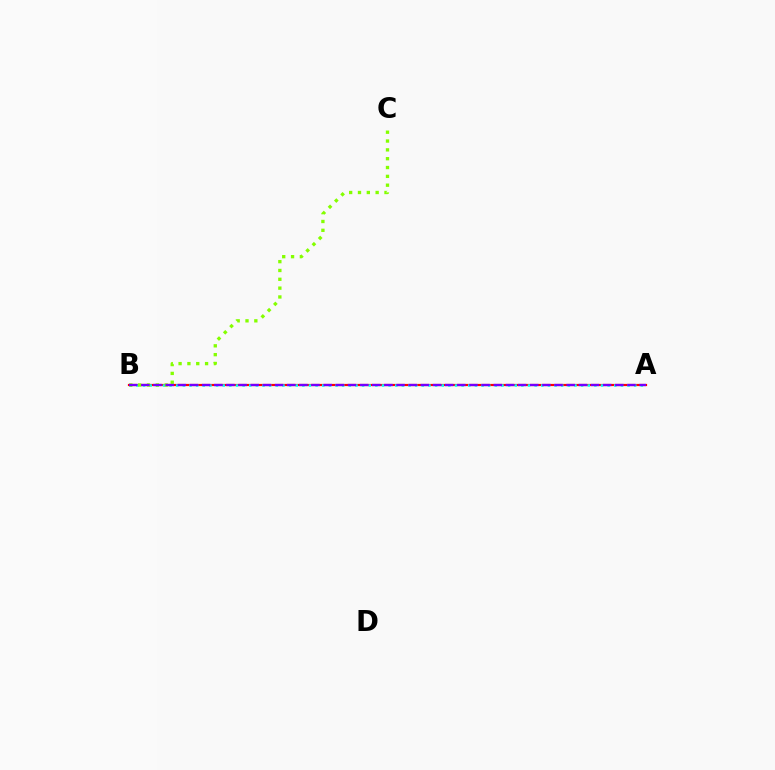{('A', 'B'): [{'color': '#ff0000', 'line_style': 'solid', 'thickness': 1.59}, {'color': '#00fff6', 'line_style': 'dotted', 'thickness': 1.8}, {'color': '#7200ff', 'line_style': 'dashed', 'thickness': 1.65}], ('B', 'C'): [{'color': '#84ff00', 'line_style': 'dotted', 'thickness': 2.4}]}